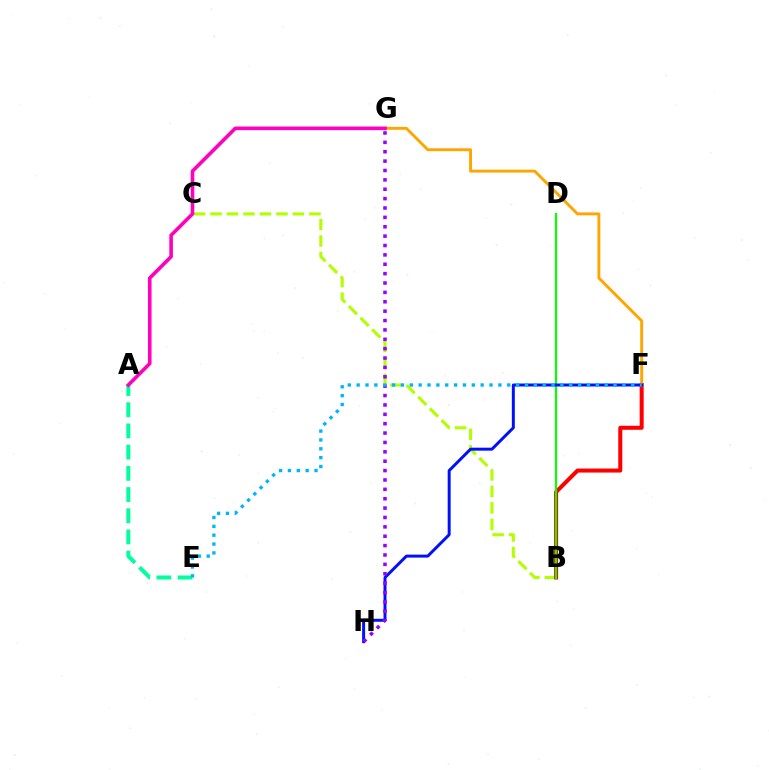{('A', 'E'): [{'color': '#00ff9d', 'line_style': 'dashed', 'thickness': 2.88}], ('B', 'C'): [{'color': '#b3ff00', 'line_style': 'dashed', 'thickness': 2.24}], ('B', 'F'): [{'color': '#ff0000', 'line_style': 'solid', 'thickness': 2.89}], ('F', 'G'): [{'color': '#ffa500', 'line_style': 'solid', 'thickness': 2.09}], ('B', 'D'): [{'color': '#08ff00', 'line_style': 'solid', 'thickness': 1.56}], ('F', 'H'): [{'color': '#0010ff', 'line_style': 'solid', 'thickness': 2.14}], ('A', 'G'): [{'color': '#ff00bd', 'line_style': 'solid', 'thickness': 2.59}], ('G', 'H'): [{'color': '#9b00ff', 'line_style': 'dotted', 'thickness': 2.55}], ('E', 'F'): [{'color': '#00b5ff', 'line_style': 'dotted', 'thickness': 2.41}]}